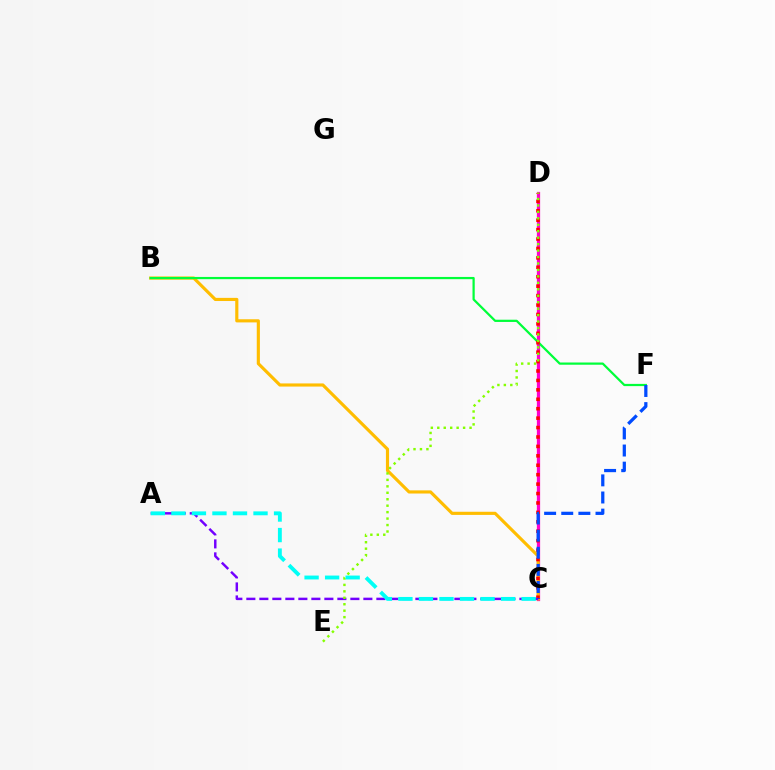{('C', 'D'): [{'color': '#ff00cf', 'line_style': 'solid', 'thickness': 2.34}, {'color': '#ff0000', 'line_style': 'dotted', 'thickness': 2.56}], ('B', 'C'): [{'color': '#ffbd00', 'line_style': 'solid', 'thickness': 2.27}], ('B', 'F'): [{'color': '#00ff39', 'line_style': 'solid', 'thickness': 1.61}], ('A', 'C'): [{'color': '#7200ff', 'line_style': 'dashed', 'thickness': 1.77}, {'color': '#00fff6', 'line_style': 'dashed', 'thickness': 2.79}], ('D', 'E'): [{'color': '#84ff00', 'line_style': 'dotted', 'thickness': 1.75}], ('C', 'F'): [{'color': '#004bff', 'line_style': 'dashed', 'thickness': 2.33}]}